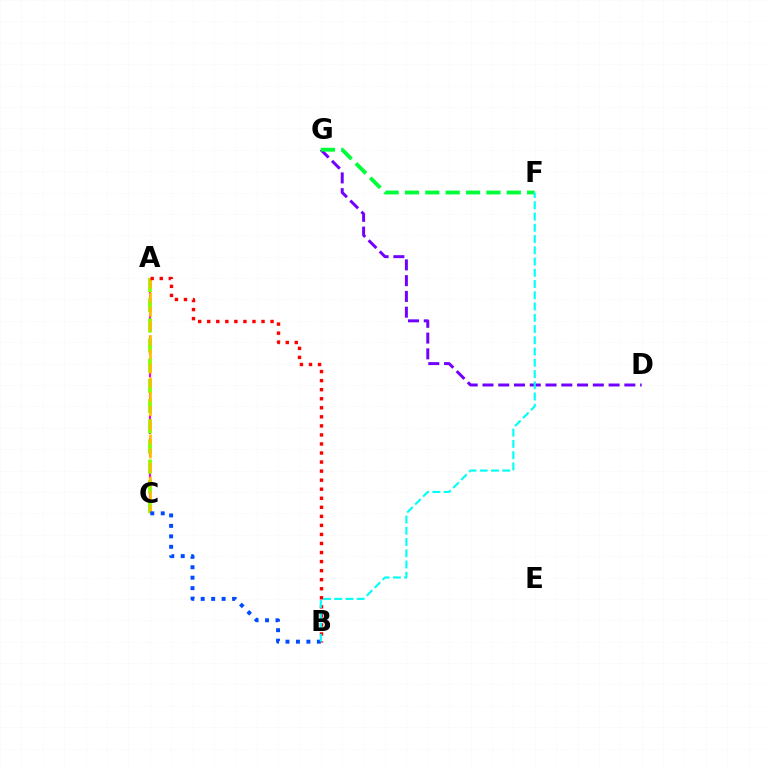{('A', 'C'): [{'color': '#ff00cf', 'line_style': 'dashed', 'thickness': 1.54}, {'color': '#84ff00', 'line_style': 'dashed', 'thickness': 2.74}, {'color': '#ffbd00', 'line_style': 'dashed', 'thickness': 1.93}], ('D', 'G'): [{'color': '#7200ff', 'line_style': 'dashed', 'thickness': 2.14}], ('F', 'G'): [{'color': '#00ff39', 'line_style': 'dashed', 'thickness': 2.77}], ('A', 'B'): [{'color': '#ff0000', 'line_style': 'dotted', 'thickness': 2.46}], ('B', 'C'): [{'color': '#004bff', 'line_style': 'dotted', 'thickness': 2.84}], ('B', 'F'): [{'color': '#00fff6', 'line_style': 'dashed', 'thickness': 1.53}]}